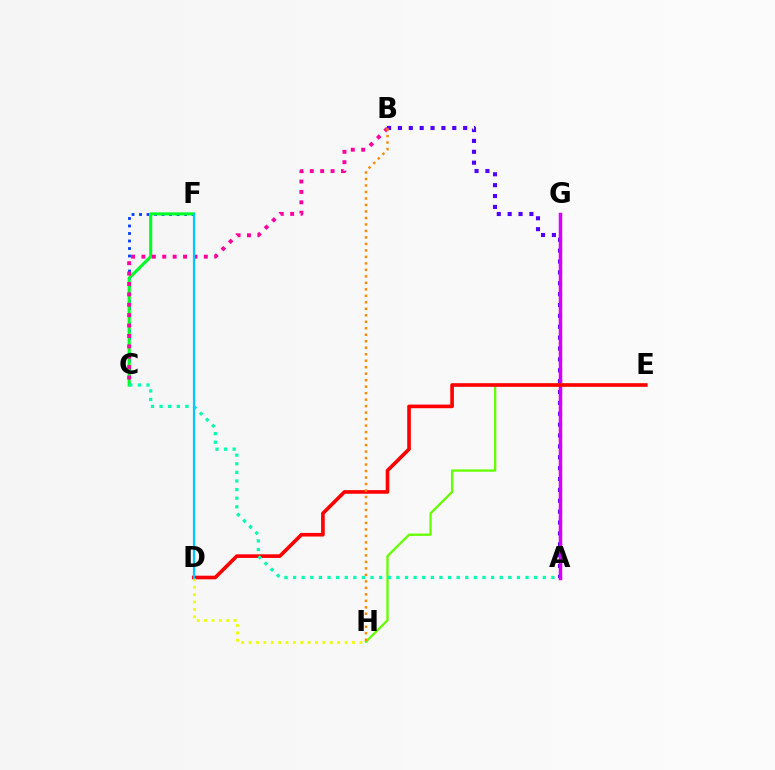{('A', 'B'): [{'color': '#4f00ff', 'line_style': 'dotted', 'thickness': 2.95}], ('C', 'F'): [{'color': '#003fff', 'line_style': 'dotted', 'thickness': 2.04}, {'color': '#00ff27', 'line_style': 'solid', 'thickness': 2.23}], ('A', 'G'): [{'color': '#d600ff', 'line_style': 'solid', 'thickness': 2.52}], ('E', 'H'): [{'color': '#66ff00', 'line_style': 'solid', 'thickness': 1.68}], ('D', 'E'): [{'color': '#ff0000', 'line_style': 'solid', 'thickness': 2.61}], ('A', 'C'): [{'color': '#00ffaf', 'line_style': 'dotted', 'thickness': 2.34}], ('D', 'H'): [{'color': '#eeff00', 'line_style': 'dotted', 'thickness': 2.01}], ('B', 'C'): [{'color': '#ff00a0', 'line_style': 'dotted', 'thickness': 2.83}], ('D', 'F'): [{'color': '#00c7ff', 'line_style': 'solid', 'thickness': 1.61}], ('B', 'H'): [{'color': '#ff8800', 'line_style': 'dotted', 'thickness': 1.76}]}